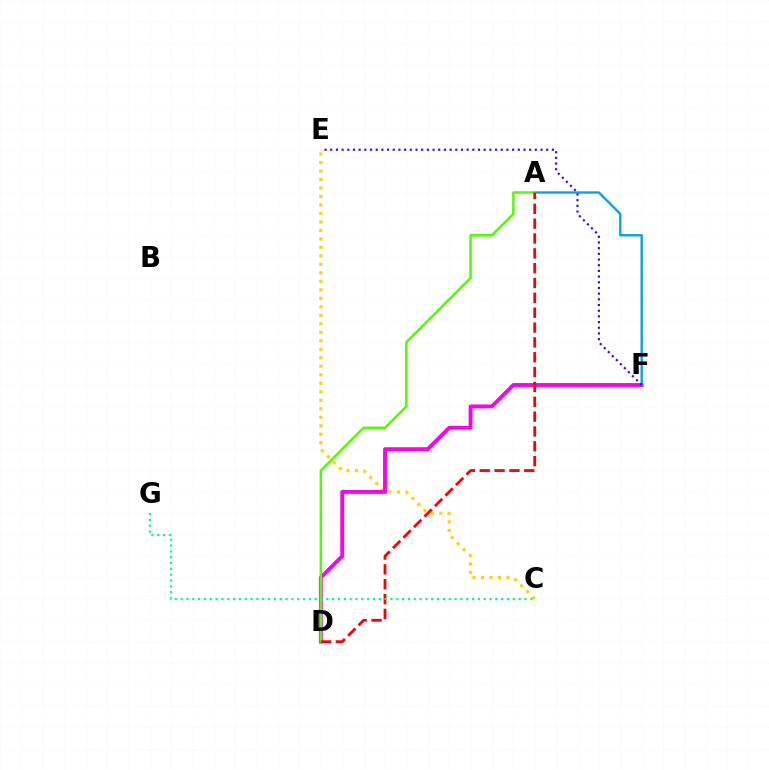{('C', 'E'): [{'color': '#ffd500', 'line_style': 'dotted', 'thickness': 2.31}], ('D', 'F'): [{'color': '#ff00ed', 'line_style': 'solid', 'thickness': 2.8}], ('A', 'F'): [{'color': '#009eff', 'line_style': 'solid', 'thickness': 1.67}], ('A', 'D'): [{'color': '#4fff00', 'line_style': 'solid', 'thickness': 1.82}, {'color': '#ff0000', 'line_style': 'dashed', 'thickness': 2.02}], ('E', 'F'): [{'color': '#3700ff', 'line_style': 'dotted', 'thickness': 1.54}], ('C', 'G'): [{'color': '#00ff86', 'line_style': 'dotted', 'thickness': 1.58}]}